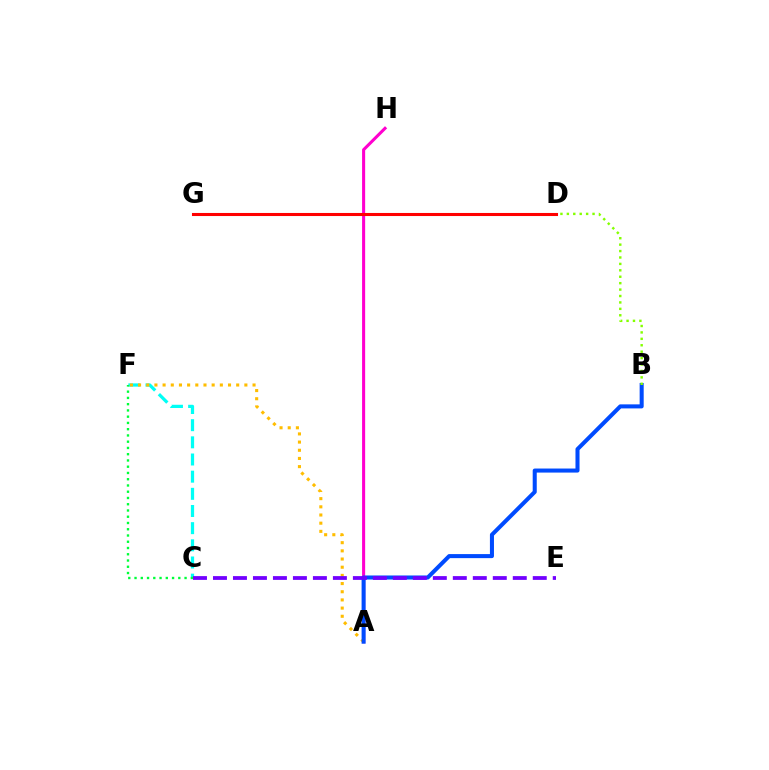{('C', 'F'): [{'color': '#00fff6', 'line_style': 'dashed', 'thickness': 2.33}, {'color': '#00ff39', 'line_style': 'dotted', 'thickness': 1.7}], ('A', 'H'): [{'color': '#ff00cf', 'line_style': 'solid', 'thickness': 2.21}], ('A', 'F'): [{'color': '#ffbd00', 'line_style': 'dotted', 'thickness': 2.22}], ('A', 'B'): [{'color': '#004bff', 'line_style': 'solid', 'thickness': 2.91}], ('C', 'E'): [{'color': '#7200ff', 'line_style': 'dashed', 'thickness': 2.72}], ('B', 'D'): [{'color': '#84ff00', 'line_style': 'dotted', 'thickness': 1.74}], ('D', 'G'): [{'color': '#ff0000', 'line_style': 'solid', 'thickness': 2.21}]}